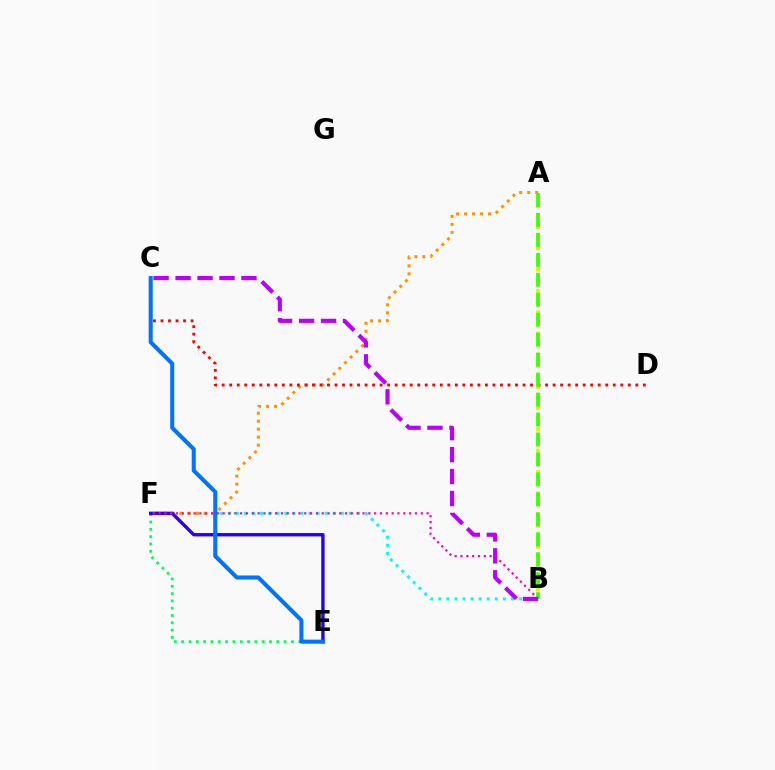{('B', 'F'): [{'color': '#00fff6', 'line_style': 'dotted', 'thickness': 2.19}, {'color': '#ff00ac', 'line_style': 'dotted', 'thickness': 1.58}], ('A', 'F'): [{'color': '#ff9400', 'line_style': 'dotted', 'thickness': 2.17}], ('A', 'B'): [{'color': '#d1ff00', 'line_style': 'dotted', 'thickness': 2.89}, {'color': '#3dff00', 'line_style': 'dashed', 'thickness': 2.71}], ('E', 'F'): [{'color': '#00ff5c', 'line_style': 'dotted', 'thickness': 1.99}, {'color': '#2500ff', 'line_style': 'solid', 'thickness': 2.42}], ('C', 'D'): [{'color': '#ff0000', 'line_style': 'dotted', 'thickness': 2.04}], ('C', 'E'): [{'color': '#0074ff', 'line_style': 'solid', 'thickness': 2.92}], ('B', 'C'): [{'color': '#b900ff', 'line_style': 'dashed', 'thickness': 2.98}]}